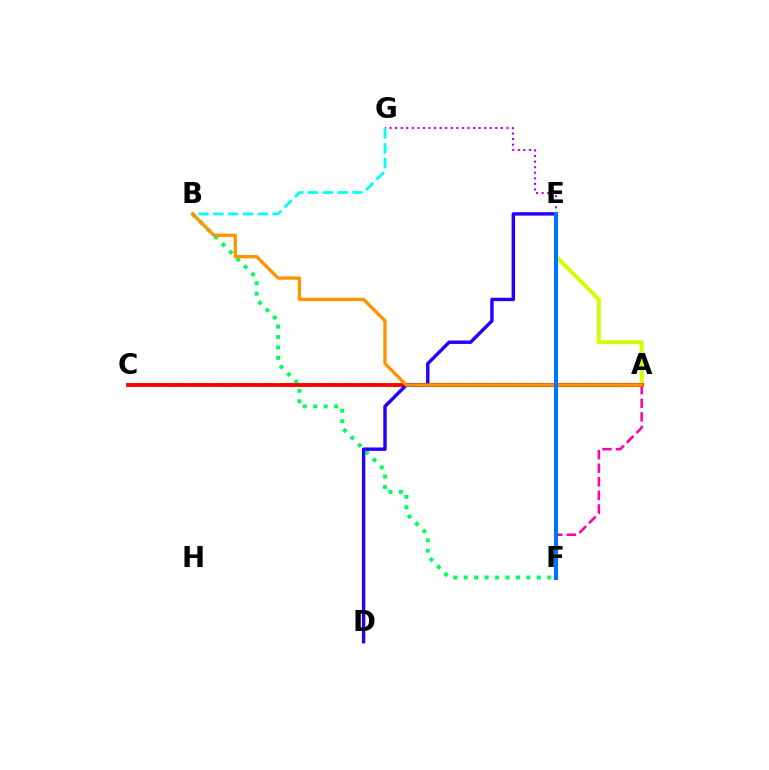{('B', 'F'): [{'color': '#00ff5c', 'line_style': 'dotted', 'thickness': 2.84}], ('E', 'G'): [{'color': '#b900ff', 'line_style': 'dotted', 'thickness': 1.51}], ('A', 'C'): [{'color': '#3dff00', 'line_style': 'dashed', 'thickness': 2.92}, {'color': '#ff0000', 'line_style': 'solid', 'thickness': 2.77}], ('A', 'E'): [{'color': '#d1ff00', 'line_style': 'solid', 'thickness': 2.82}], ('B', 'G'): [{'color': '#00fff6', 'line_style': 'dashed', 'thickness': 2.01}], ('A', 'F'): [{'color': '#ff00ac', 'line_style': 'dashed', 'thickness': 1.85}], ('D', 'E'): [{'color': '#2500ff', 'line_style': 'solid', 'thickness': 2.46}], ('A', 'B'): [{'color': '#ff9400', 'line_style': 'solid', 'thickness': 2.38}], ('E', 'F'): [{'color': '#0074ff', 'line_style': 'solid', 'thickness': 2.91}]}